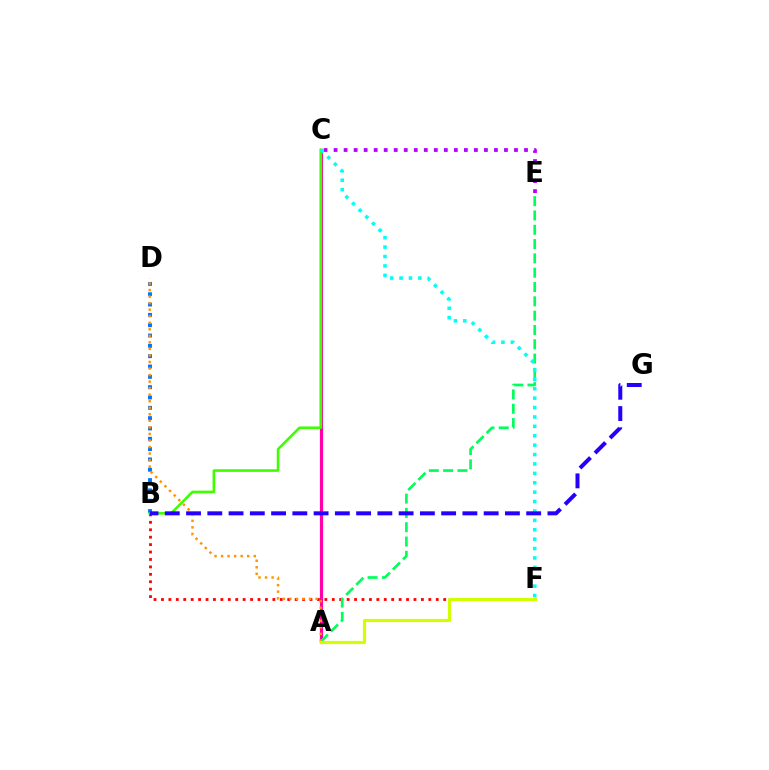{('B', 'F'): [{'color': '#ff0000', 'line_style': 'dotted', 'thickness': 2.02}], ('A', 'C'): [{'color': '#ff00ac', 'line_style': 'solid', 'thickness': 2.29}], ('C', 'E'): [{'color': '#b900ff', 'line_style': 'dotted', 'thickness': 2.72}], ('B', 'D'): [{'color': '#0074ff', 'line_style': 'dotted', 'thickness': 2.81}], ('A', 'E'): [{'color': '#00ff5c', 'line_style': 'dashed', 'thickness': 1.94}], ('A', 'D'): [{'color': '#ff9400', 'line_style': 'dotted', 'thickness': 1.78}], ('B', 'C'): [{'color': '#3dff00', 'line_style': 'solid', 'thickness': 1.88}], ('A', 'F'): [{'color': '#d1ff00', 'line_style': 'solid', 'thickness': 2.3}], ('C', 'F'): [{'color': '#00fff6', 'line_style': 'dotted', 'thickness': 2.55}], ('B', 'G'): [{'color': '#2500ff', 'line_style': 'dashed', 'thickness': 2.89}]}